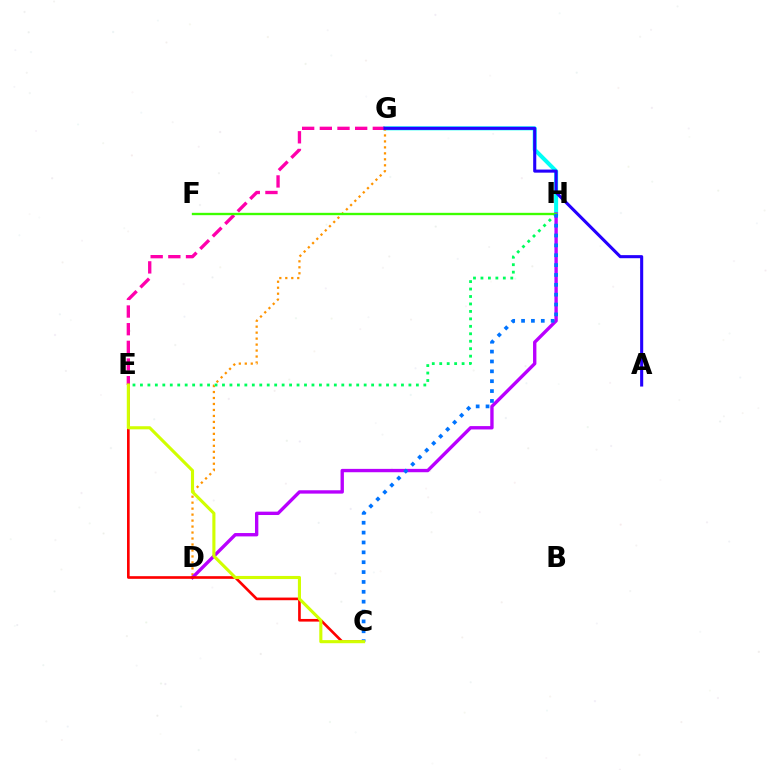{('G', 'H'): [{'color': '#00fff6', 'line_style': 'solid', 'thickness': 2.9}], ('D', 'G'): [{'color': '#ff9400', 'line_style': 'dotted', 'thickness': 1.62}], ('E', 'G'): [{'color': '#ff00ac', 'line_style': 'dashed', 'thickness': 2.4}], ('E', 'H'): [{'color': '#00ff5c', 'line_style': 'dotted', 'thickness': 2.03}], ('A', 'G'): [{'color': '#2500ff', 'line_style': 'solid', 'thickness': 2.22}], ('D', 'H'): [{'color': '#b900ff', 'line_style': 'solid', 'thickness': 2.42}], ('C', 'E'): [{'color': '#ff0000', 'line_style': 'solid', 'thickness': 1.91}, {'color': '#d1ff00', 'line_style': 'solid', 'thickness': 2.23}], ('F', 'H'): [{'color': '#3dff00', 'line_style': 'solid', 'thickness': 1.7}], ('C', 'H'): [{'color': '#0074ff', 'line_style': 'dotted', 'thickness': 2.68}]}